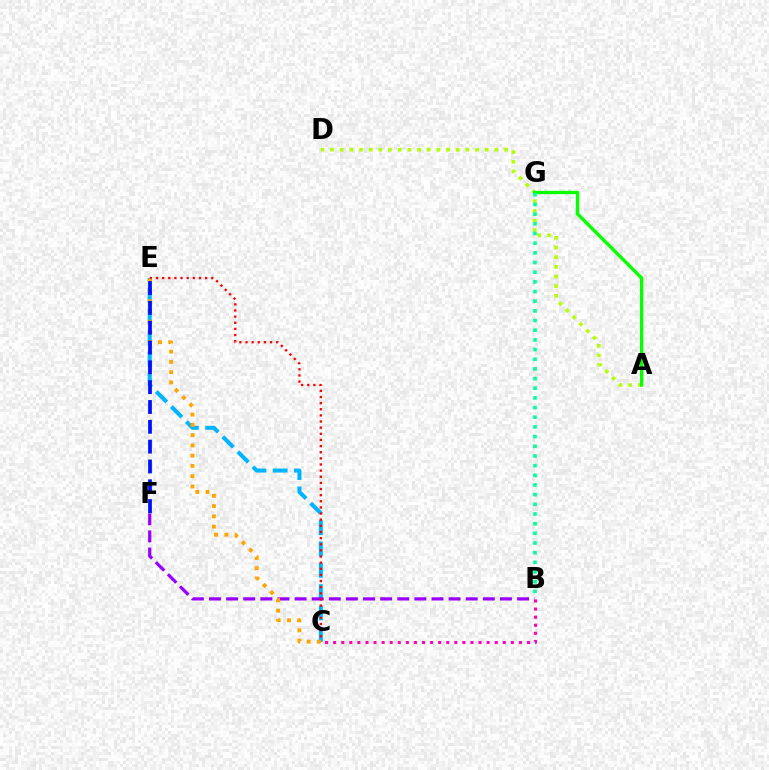{('A', 'D'): [{'color': '#b3ff00', 'line_style': 'dotted', 'thickness': 2.63}], ('C', 'E'): [{'color': '#00b5ff', 'line_style': 'dashed', 'thickness': 2.9}, {'color': '#ff0000', 'line_style': 'dotted', 'thickness': 1.67}, {'color': '#ffa500', 'line_style': 'dotted', 'thickness': 2.79}], ('B', 'F'): [{'color': '#9b00ff', 'line_style': 'dashed', 'thickness': 2.32}], ('B', 'C'): [{'color': '#ff00bd', 'line_style': 'dotted', 'thickness': 2.19}], ('A', 'G'): [{'color': '#08ff00', 'line_style': 'solid', 'thickness': 2.42}], ('B', 'G'): [{'color': '#00ff9d', 'line_style': 'dotted', 'thickness': 2.63}], ('E', 'F'): [{'color': '#0010ff', 'line_style': 'dashed', 'thickness': 2.69}]}